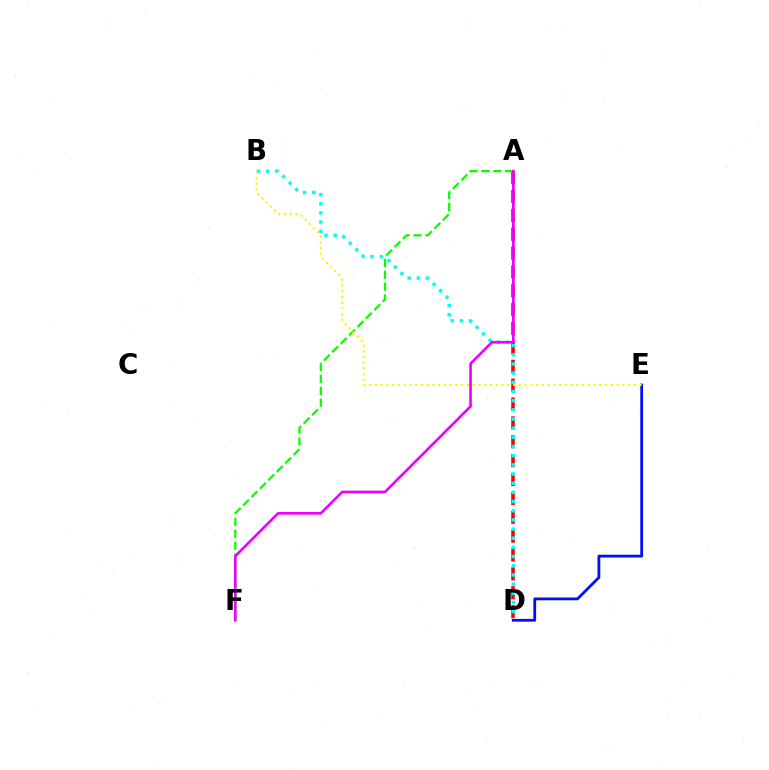{('A', 'D'): [{'color': '#ff0000', 'line_style': 'dashed', 'thickness': 2.56}], ('B', 'D'): [{'color': '#00fff6', 'line_style': 'dotted', 'thickness': 2.49}], ('D', 'E'): [{'color': '#0010ff', 'line_style': 'solid', 'thickness': 2.0}], ('A', 'F'): [{'color': '#08ff00', 'line_style': 'dashed', 'thickness': 1.62}, {'color': '#ee00ff', 'line_style': 'solid', 'thickness': 1.91}], ('B', 'E'): [{'color': '#fcf500', 'line_style': 'dotted', 'thickness': 1.56}]}